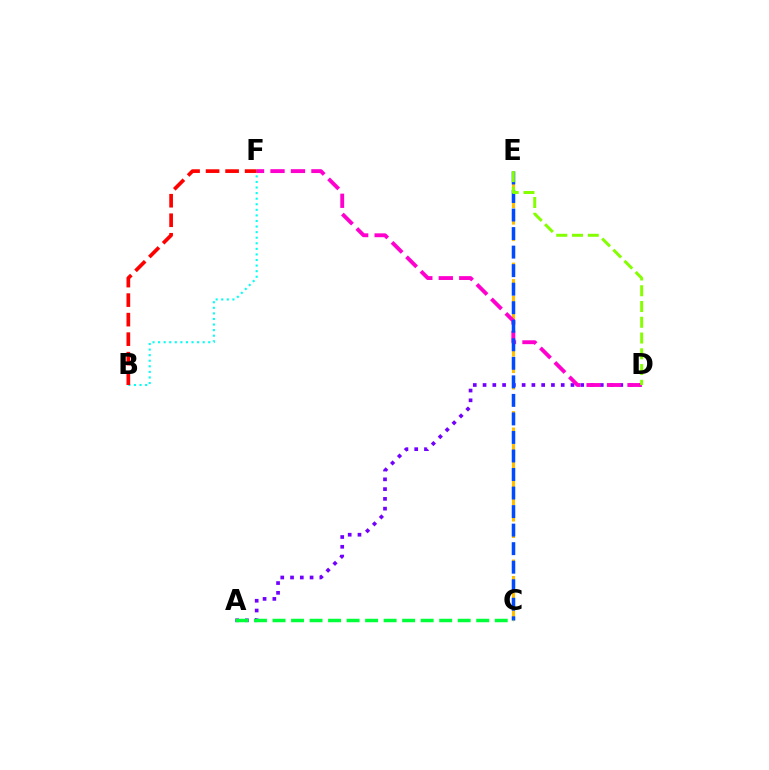{('C', 'E'): [{'color': '#ffbd00', 'line_style': 'dashed', 'thickness': 2.24}, {'color': '#004bff', 'line_style': 'dashed', 'thickness': 2.52}], ('B', 'F'): [{'color': '#00fff6', 'line_style': 'dotted', 'thickness': 1.51}, {'color': '#ff0000', 'line_style': 'dashed', 'thickness': 2.65}], ('A', 'D'): [{'color': '#7200ff', 'line_style': 'dotted', 'thickness': 2.65}], ('D', 'F'): [{'color': '#ff00cf', 'line_style': 'dashed', 'thickness': 2.78}], ('D', 'E'): [{'color': '#84ff00', 'line_style': 'dashed', 'thickness': 2.14}], ('A', 'C'): [{'color': '#00ff39', 'line_style': 'dashed', 'thickness': 2.52}]}